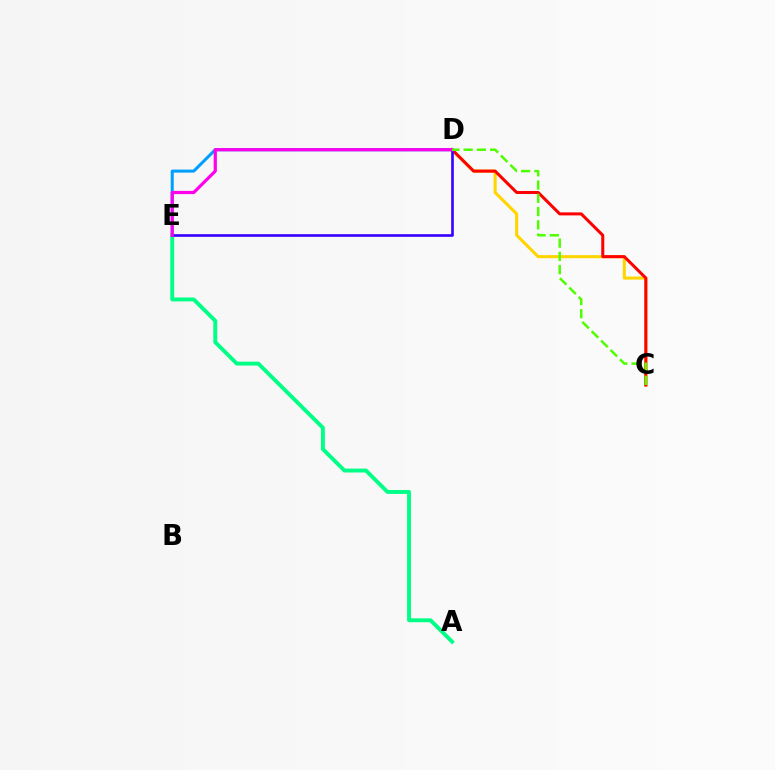{('C', 'D'): [{'color': '#ffd500', 'line_style': 'solid', 'thickness': 2.22}, {'color': '#ff0000', 'line_style': 'solid', 'thickness': 2.18}, {'color': '#4fff00', 'line_style': 'dashed', 'thickness': 1.8}], ('D', 'E'): [{'color': '#009eff', 'line_style': 'solid', 'thickness': 2.18}, {'color': '#3700ff', 'line_style': 'solid', 'thickness': 1.89}, {'color': '#ff00ed', 'line_style': 'solid', 'thickness': 2.3}], ('A', 'E'): [{'color': '#00ff86', 'line_style': 'solid', 'thickness': 2.81}]}